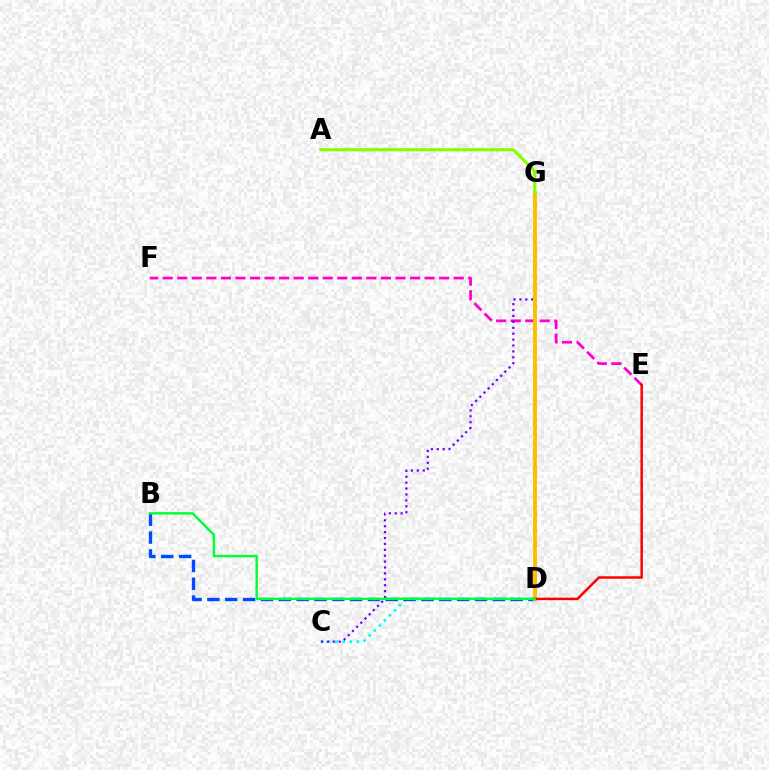{('E', 'F'): [{'color': '#ff00cf', 'line_style': 'dashed', 'thickness': 1.98}], ('C', 'D'): [{'color': '#00fff6', 'line_style': 'dotted', 'thickness': 1.94}], ('B', 'D'): [{'color': '#004bff', 'line_style': 'dashed', 'thickness': 2.42}, {'color': '#00ff39', 'line_style': 'solid', 'thickness': 1.73}], ('C', 'G'): [{'color': '#7200ff', 'line_style': 'dotted', 'thickness': 1.6}], ('D', 'G'): [{'color': '#ffbd00', 'line_style': 'solid', 'thickness': 2.81}], ('D', 'E'): [{'color': '#ff0000', 'line_style': 'solid', 'thickness': 1.8}], ('A', 'G'): [{'color': '#84ff00', 'line_style': 'solid', 'thickness': 2.25}]}